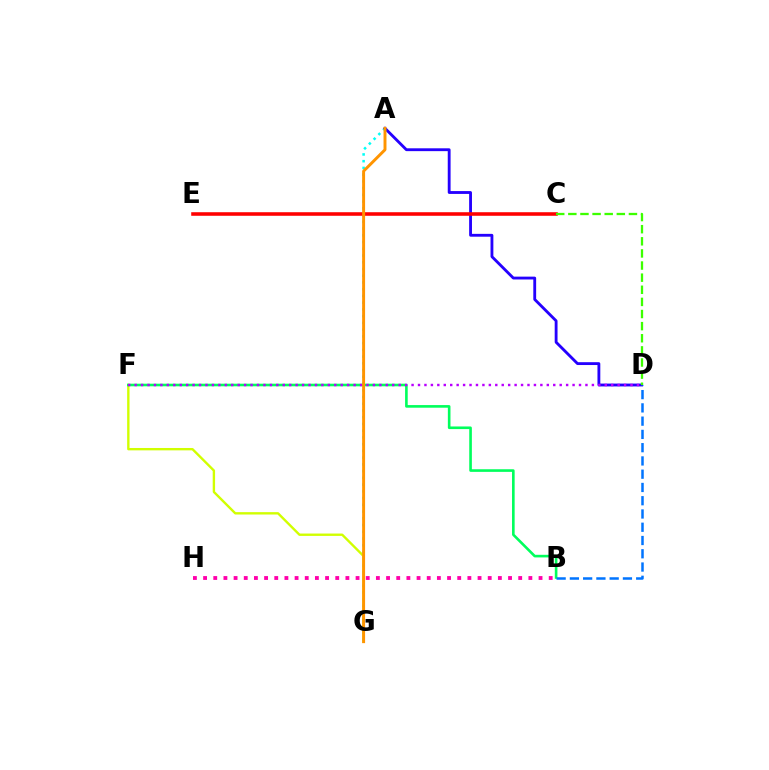{('A', 'G'): [{'color': '#00fff6', 'line_style': 'dotted', 'thickness': 1.83}, {'color': '#ff9400', 'line_style': 'solid', 'thickness': 2.12}], ('A', 'D'): [{'color': '#2500ff', 'line_style': 'solid', 'thickness': 2.04}], ('F', 'G'): [{'color': '#d1ff00', 'line_style': 'solid', 'thickness': 1.71}], ('B', 'H'): [{'color': '#ff00ac', 'line_style': 'dotted', 'thickness': 2.76}], ('C', 'E'): [{'color': '#ff0000', 'line_style': 'solid', 'thickness': 2.57}], ('C', 'D'): [{'color': '#3dff00', 'line_style': 'dashed', 'thickness': 1.65}], ('B', 'F'): [{'color': '#00ff5c', 'line_style': 'solid', 'thickness': 1.89}], ('D', 'F'): [{'color': '#b900ff', 'line_style': 'dotted', 'thickness': 1.75}], ('B', 'D'): [{'color': '#0074ff', 'line_style': 'dashed', 'thickness': 1.8}]}